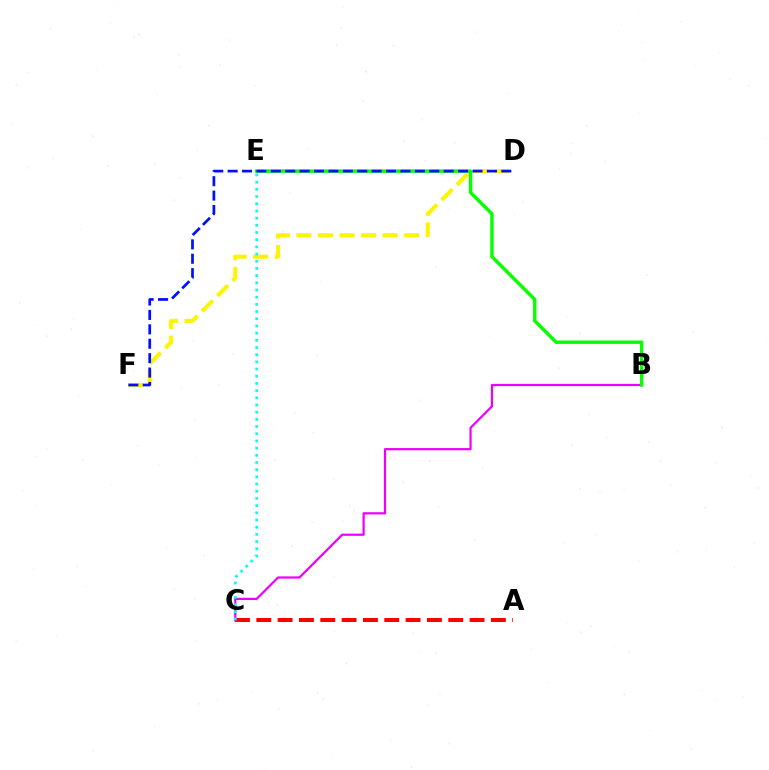{('D', 'F'): [{'color': '#fcf500', 'line_style': 'dashed', 'thickness': 2.93}, {'color': '#0010ff', 'line_style': 'dashed', 'thickness': 1.96}], ('A', 'C'): [{'color': '#ff0000', 'line_style': 'dashed', 'thickness': 2.9}], ('B', 'C'): [{'color': '#ee00ff', 'line_style': 'solid', 'thickness': 1.61}], ('B', 'E'): [{'color': '#08ff00', 'line_style': 'solid', 'thickness': 2.46}], ('C', 'E'): [{'color': '#00fff6', 'line_style': 'dotted', 'thickness': 1.95}]}